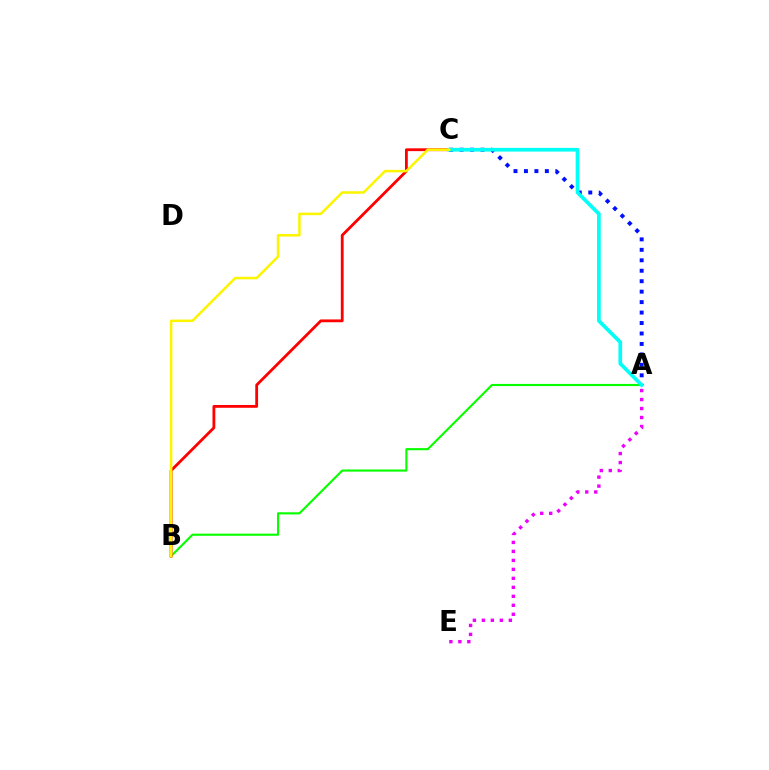{('A', 'C'): [{'color': '#0010ff', 'line_style': 'dotted', 'thickness': 2.84}, {'color': '#00fff6', 'line_style': 'solid', 'thickness': 2.65}], ('A', 'B'): [{'color': '#08ff00', 'line_style': 'solid', 'thickness': 1.54}], ('B', 'C'): [{'color': '#ff0000', 'line_style': 'solid', 'thickness': 2.02}, {'color': '#fcf500', 'line_style': 'solid', 'thickness': 1.82}], ('A', 'E'): [{'color': '#ee00ff', 'line_style': 'dotted', 'thickness': 2.44}]}